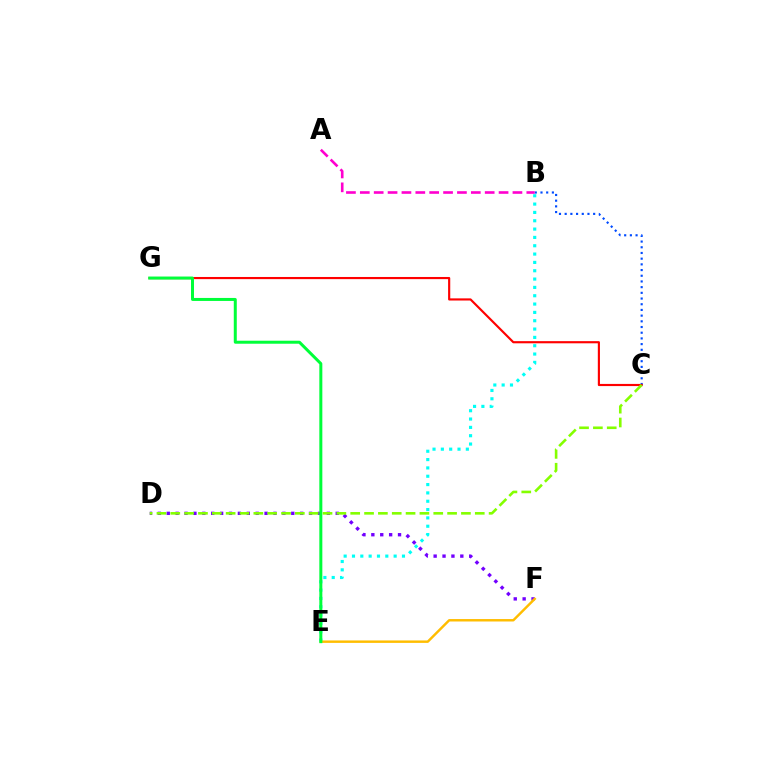{('B', 'E'): [{'color': '#00fff6', 'line_style': 'dotted', 'thickness': 2.26}], ('B', 'C'): [{'color': '#004bff', 'line_style': 'dotted', 'thickness': 1.55}], ('D', 'F'): [{'color': '#7200ff', 'line_style': 'dotted', 'thickness': 2.42}], ('E', 'F'): [{'color': '#ffbd00', 'line_style': 'solid', 'thickness': 1.76}], ('A', 'B'): [{'color': '#ff00cf', 'line_style': 'dashed', 'thickness': 1.88}], ('C', 'G'): [{'color': '#ff0000', 'line_style': 'solid', 'thickness': 1.55}], ('E', 'G'): [{'color': '#00ff39', 'line_style': 'solid', 'thickness': 2.16}], ('C', 'D'): [{'color': '#84ff00', 'line_style': 'dashed', 'thickness': 1.88}]}